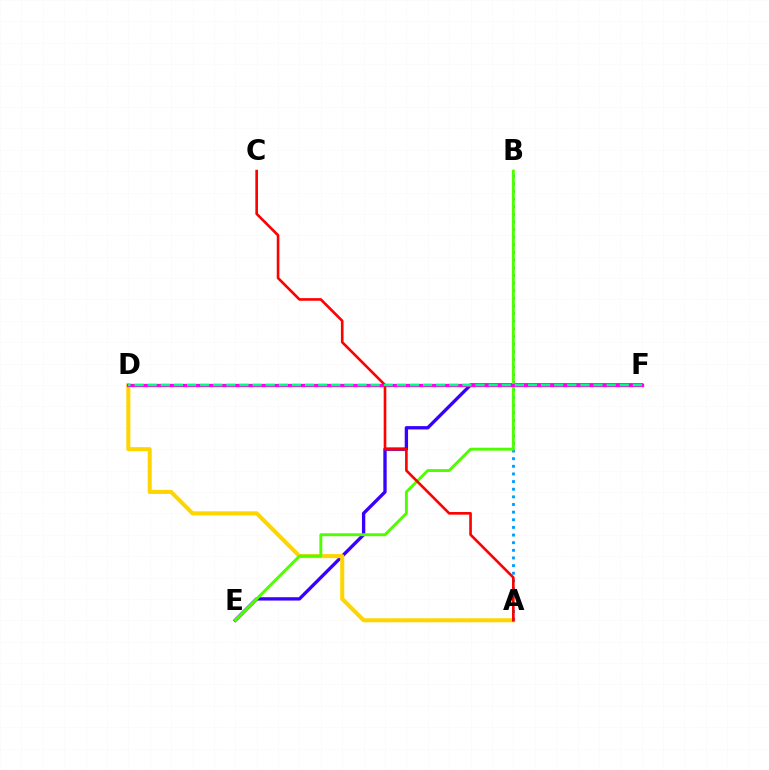{('E', 'F'): [{'color': '#3700ff', 'line_style': 'solid', 'thickness': 2.4}], ('A', 'D'): [{'color': '#ffd500', 'line_style': 'solid', 'thickness': 2.9}], ('A', 'B'): [{'color': '#009eff', 'line_style': 'dotted', 'thickness': 2.07}], ('B', 'E'): [{'color': '#4fff00', 'line_style': 'solid', 'thickness': 2.1}], ('D', 'F'): [{'color': '#ff00ed', 'line_style': 'solid', 'thickness': 2.37}, {'color': '#00ff86', 'line_style': 'dashed', 'thickness': 1.78}], ('A', 'C'): [{'color': '#ff0000', 'line_style': 'solid', 'thickness': 1.9}]}